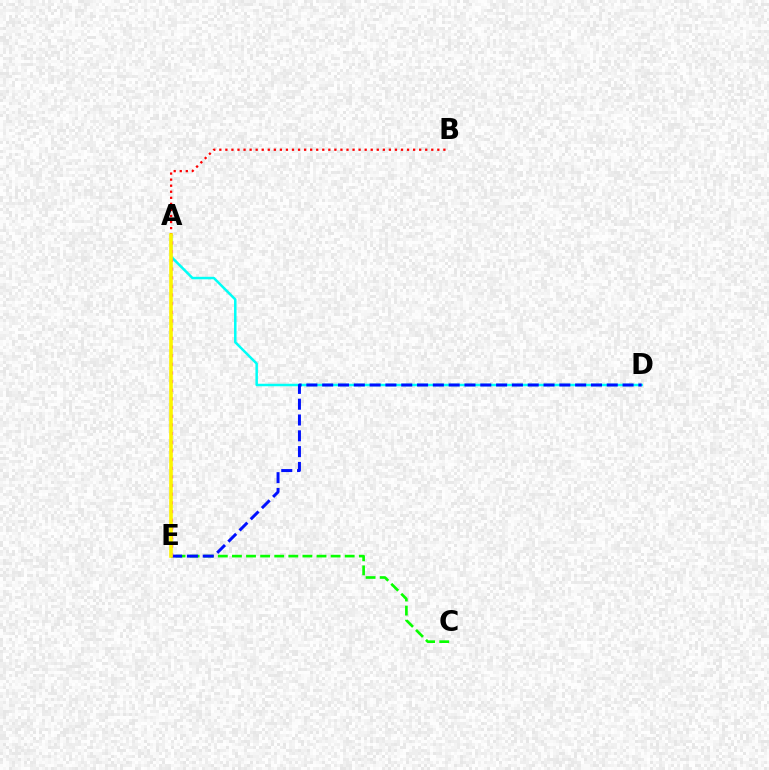{('C', 'E'): [{'color': '#08ff00', 'line_style': 'dashed', 'thickness': 1.91}], ('A', 'D'): [{'color': '#00fff6', 'line_style': 'solid', 'thickness': 1.8}], ('D', 'E'): [{'color': '#0010ff', 'line_style': 'dashed', 'thickness': 2.15}], ('A', 'E'): [{'color': '#ee00ff', 'line_style': 'dotted', 'thickness': 2.35}, {'color': '#fcf500', 'line_style': 'solid', 'thickness': 2.59}], ('A', 'B'): [{'color': '#ff0000', 'line_style': 'dotted', 'thickness': 1.65}]}